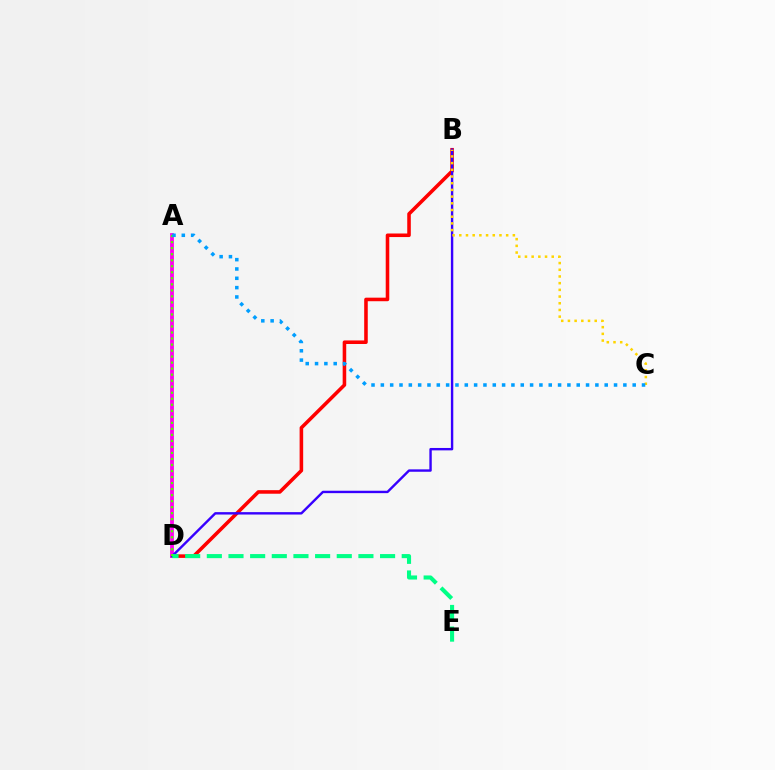{('B', 'D'): [{'color': '#ff0000', 'line_style': 'solid', 'thickness': 2.57}, {'color': '#3700ff', 'line_style': 'solid', 'thickness': 1.73}], ('A', 'D'): [{'color': '#ff00ed', 'line_style': 'solid', 'thickness': 2.72}, {'color': '#4fff00', 'line_style': 'dotted', 'thickness': 1.64}], ('B', 'C'): [{'color': '#ffd500', 'line_style': 'dotted', 'thickness': 1.82}], ('D', 'E'): [{'color': '#00ff86', 'line_style': 'dashed', 'thickness': 2.94}], ('A', 'C'): [{'color': '#009eff', 'line_style': 'dotted', 'thickness': 2.53}]}